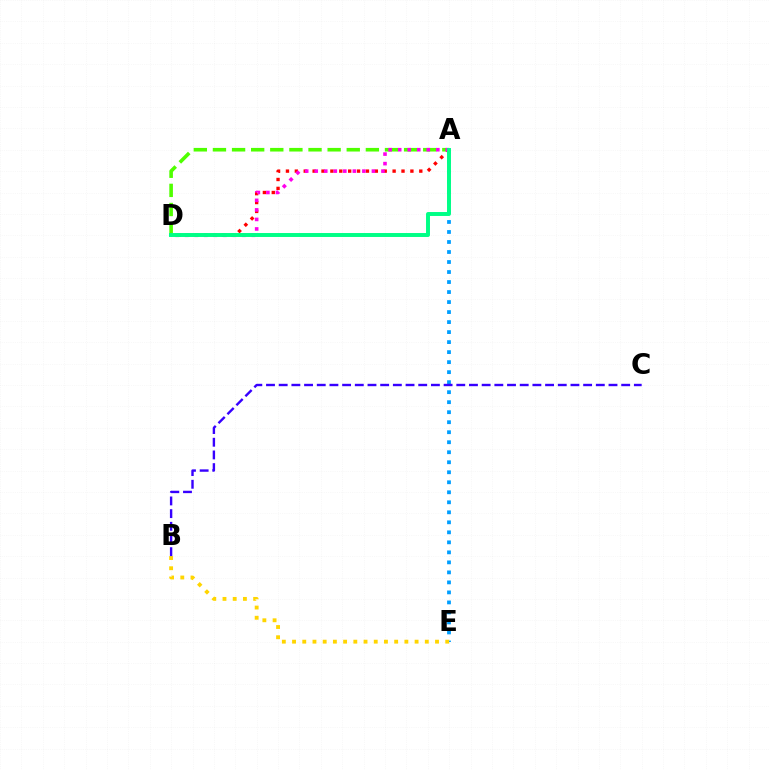{('A', 'E'): [{'color': '#009eff', 'line_style': 'dotted', 'thickness': 2.72}], ('A', 'D'): [{'color': '#4fff00', 'line_style': 'dashed', 'thickness': 2.6}, {'color': '#ff0000', 'line_style': 'dotted', 'thickness': 2.42}, {'color': '#ff00ed', 'line_style': 'dotted', 'thickness': 2.59}, {'color': '#00ff86', 'line_style': 'solid', 'thickness': 2.84}], ('B', 'E'): [{'color': '#ffd500', 'line_style': 'dotted', 'thickness': 2.77}], ('B', 'C'): [{'color': '#3700ff', 'line_style': 'dashed', 'thickness': 1.72}]}